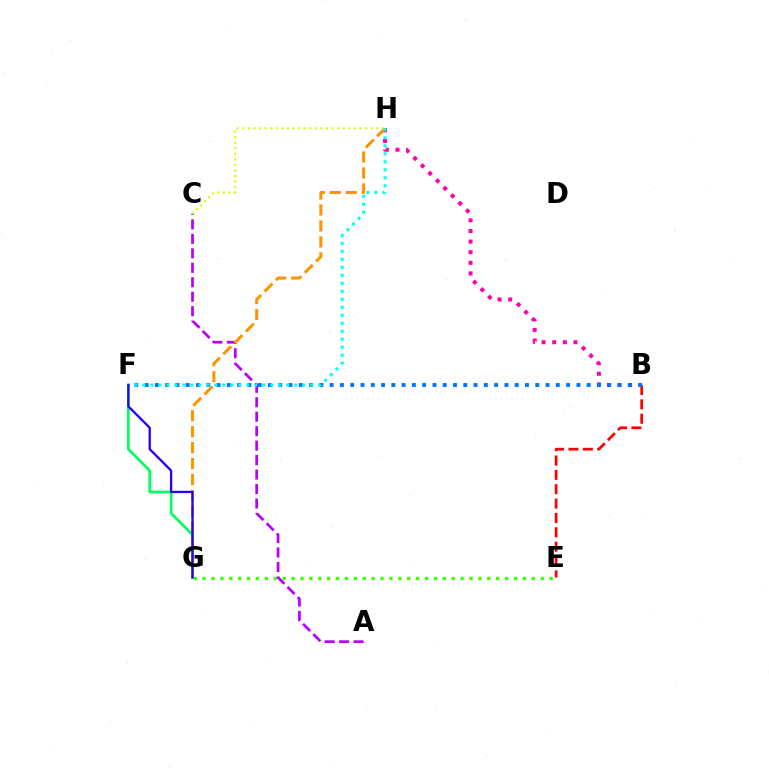{('E', 'G'): [{'color': '#3dff00', 'line_style': 'dotted', 'thickness': 2.42}], ('B', 'E'): [{'color': '#ff0000', 'line_style': 'dashed', 'thickness': 1.95}], ('B', 'H'): [{'color': '#ff00ac', 'line_style': 'dotted', 'thickness': 2.88}], ('B', 'F'): [{'color': '#0074ff', 'line_style': 'dotted', 'thickness': 2.79}], ('A', 'C'): [{'color': '#b900ff', 'line_style': 'dashed', 'thickness': 1.96}], ('F', 'G'): [{'color': '#00ff5c', 'line_style': 'solid', 'thickness': 1.92}, {'color': '#2500ff', 'line_style': 'solid', 'thickness': 1.67}], ('G', 'H'): [{'color': '#ff9400', 'line_style': 'dashed', 'thickness': 2.17}], ('C', 'H'): [{'color': '#d1ff00', 'line_style': 'dotted', 'thickness': 1.52}], ('F', 'H'): [{'color': '#00fff6', 'line_style': 'dotted', 'thickness': 2.17}]}